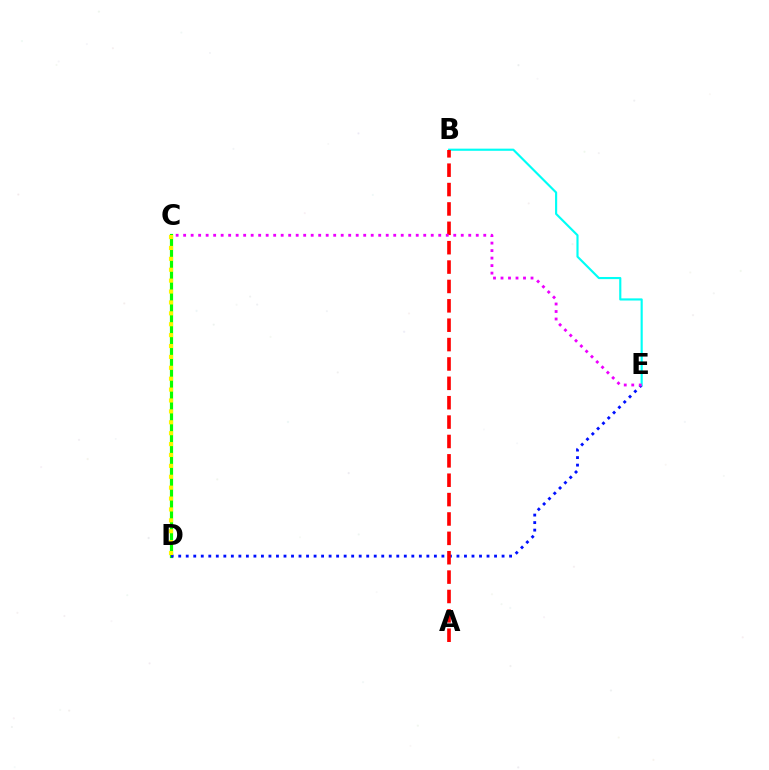{('C', 'D'): [{'color': '#08ff00', 'line_style': 'solid', 'thickness': 2.29}, {'color': '#fcf500', 'line_style': 'dotted', 'thickness': 2.96}], ('D', 'E'): [{'color': '#0010ff', 'line_style': 'dotted', 'thickness': 2.04}], ('B', 'E'): [{'color': '#00fff6', 'line_style': 'solid', 'thickness': 1.55}], ('A', 'B'): [{'color': '#ff0000', 'line_style': 'dashed', 'thickness': 2.63}], ('C', 'E'): [{'color': '#ee00ff', 'line_style': 'dotted', 'thickness': 2.04}]}